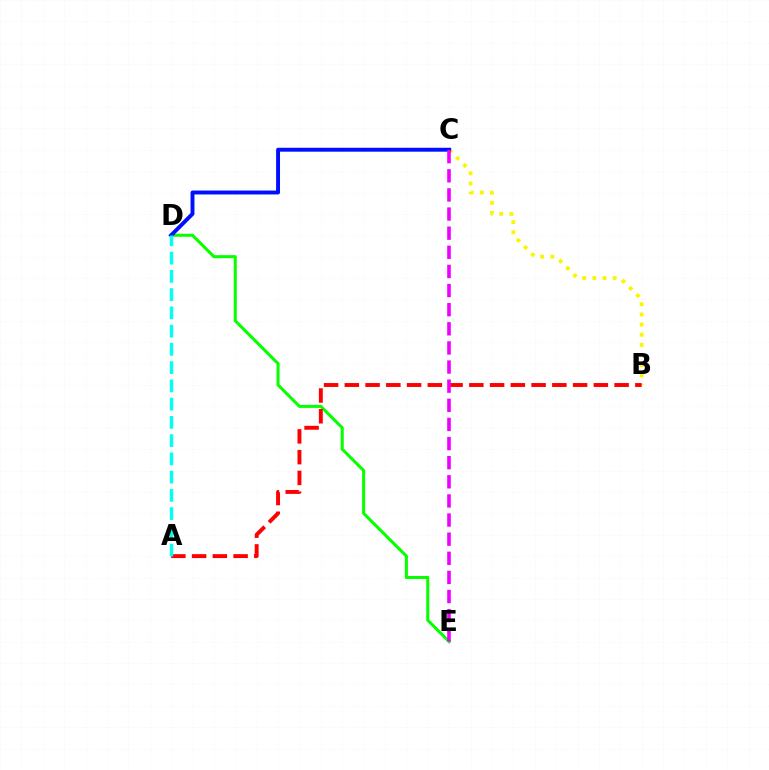{('B', 'C'): [{'color': '#fcf500', 'line_style': 'dotted', 'thickness': 2.76}], ('D', 'E'): [{'color': '#08ff00', 'line_style': 'solid', 'thickness': 2.19}], ('C', 'D'): [{'color': '#0010ff', 'line_style': 'solid', 'thickness': 2.82}], ('A', 'B'): [{'color': '#ff0000', 'line_style': 'dashed', 'thickness': 2.82}], ('A', 'D'): [{'color': '#00fff6', 'line_style': 'dashed', 'thickness': 2.48}], ('C', 'E'): [{'color': '#ee00ff', 'line_style': 'dashed', 'thickness': 2.6}]}